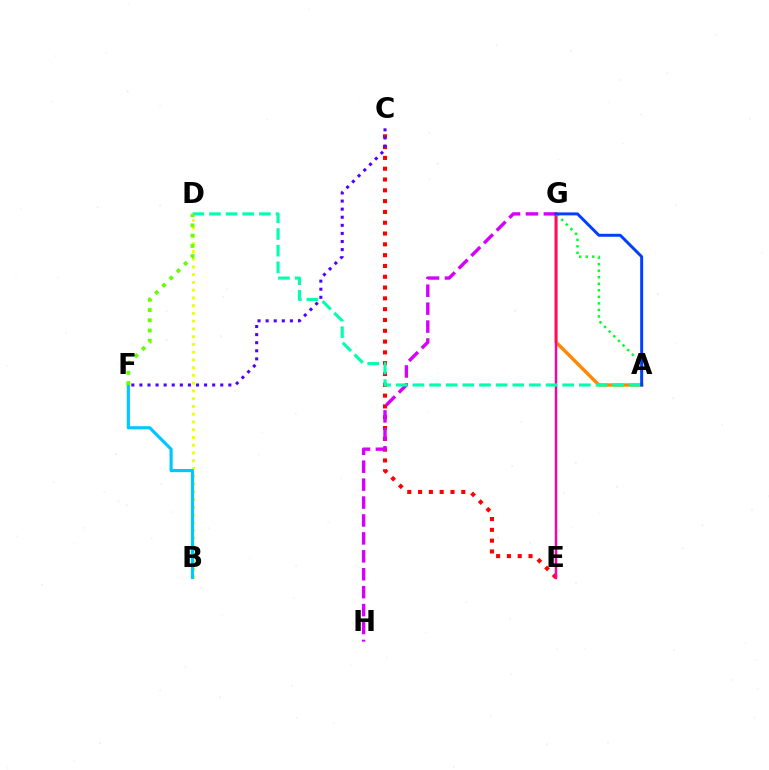{('C', 'E'): [{'color': '#ff0000', 'line_style': 'dotted', 'thickness': 2.94}], ('C', 'F'): [{'color': '#4f00ff', 'line_style': 'dotted', 'thickness': 2.2}], ('B', 'D'): [{'color': '#eeff00', 'line_style': 'dotted', 'thickness': 2.11}], ('A', 'G'): [{'color': '#ff8800', 'line_style': 'solid', 'thickness': 2.44}, {'color': '#00ff27', 'line_style': 'dotted', 'thickness': 1.78}, {'color': '#003fff', 'line_style': 'solid', 'thickness': 2.13}], ('E', 'G'): [{'color': '#ff00a0', 'line_style': 'solid', 'thickness': 1.75}], ('G', 'H'): [{'color': '#d600ff', 'line_style': 'dashed', 'thickness': 2.44}], ('B', 'F'): [{'color': '#00c7ff', 'line_style': 'solid', 'thickness': 2.28}], ('A', 'D'): [{'color': '#00ffaf', 'line_style': 'dashed', 'thickness': 2.26}], ('D', 'F'): [{'color': '#66ff00', 'line_style': 'dotted', 'thickness': 2.78}]}